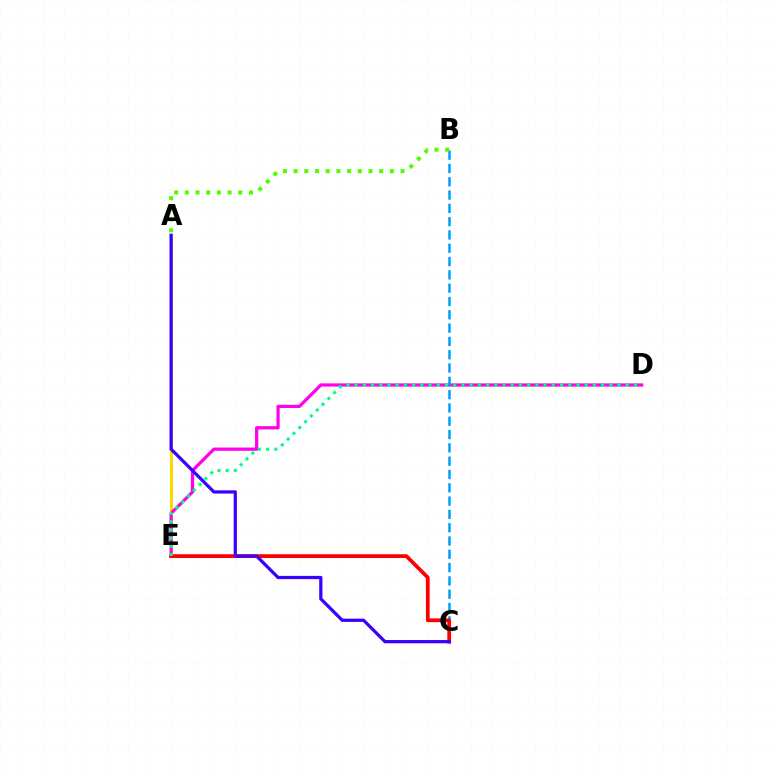{('A', 'E'): [{'color': '#ffd500', 'line_style': 'solid', 'thickness': 2.12}], ('D', 'E'): [{'color': '#ff00ed', 'line_style': 'solid', 'thickness': 2.32}, {'color': '#00ff86', 'line_style': 'dotted', 'thickness': 2.23}], ('B', 'C'): [{'color': '#009eff', 'line_style': 'dashed', 'thickness': 1.81}], ('C', 'E'): [{'color': '#ff0000', 'line_style': 'solid', 'thickness': 2.71}], ('A', 'B'): [{'color': '#4fff00', 'line_style': 'dotted', 'thickness': 2.91}], ('A', 'C'): [{'color': '#3700ff', 'line_style': 'solid', 'thickness': 2.33}]}